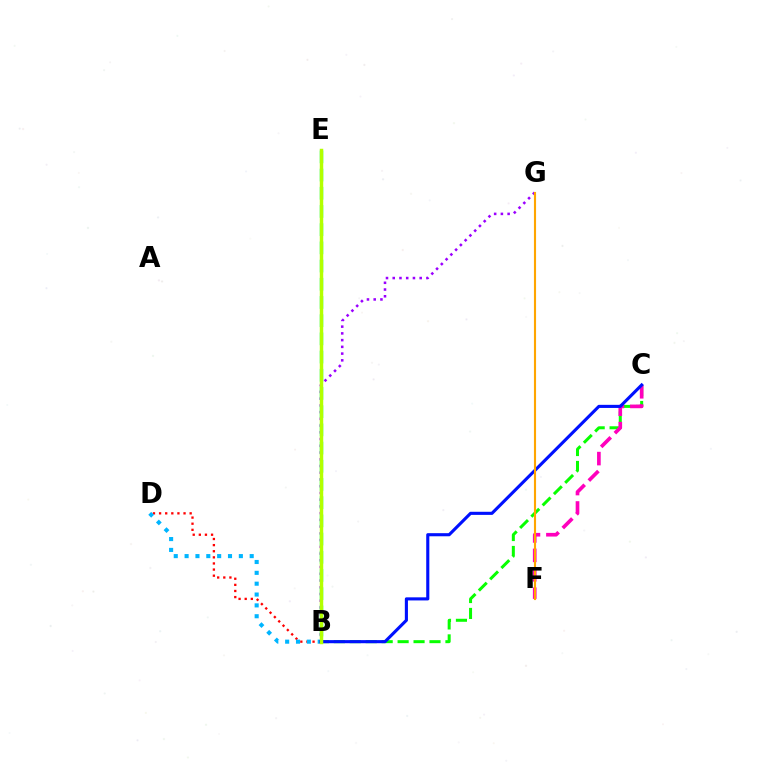{('B', 'C'): [{'color': '#08ff00', 'line_style': 'dashed', 'thickness': 2.17}, {'color': '#0010ff', 'line_style': 'solid', 'thickness': 2.24}], ('C', 'F'): [{'color': '#ff00bd', 'line_style': 'dashed', 'thickness': 2.64}], ('B', 'G'): [{'color': '#9b00ff', 'line_style': 'dotted', 'thickness': 1.83}], ('B', 'E'): [{'color': '#00ff9d', 'line_style': 'dashed', 'thickness': 2.47}, {'color': '#b3ff00', 'line_style': 'solid', 'thickness': 2.48}], ('B', 'D'): [{'color': '#ff0000', 'line_style': 'dotted', 'thickness': 1.66}, {'color': '#00b5ff', 'line_style': 'dotted', 'thickness': 2.95}], ('F', 'G'): [{'color': '#ffa500', 'line_style': 'solid', 'thickness': 1.54}]}